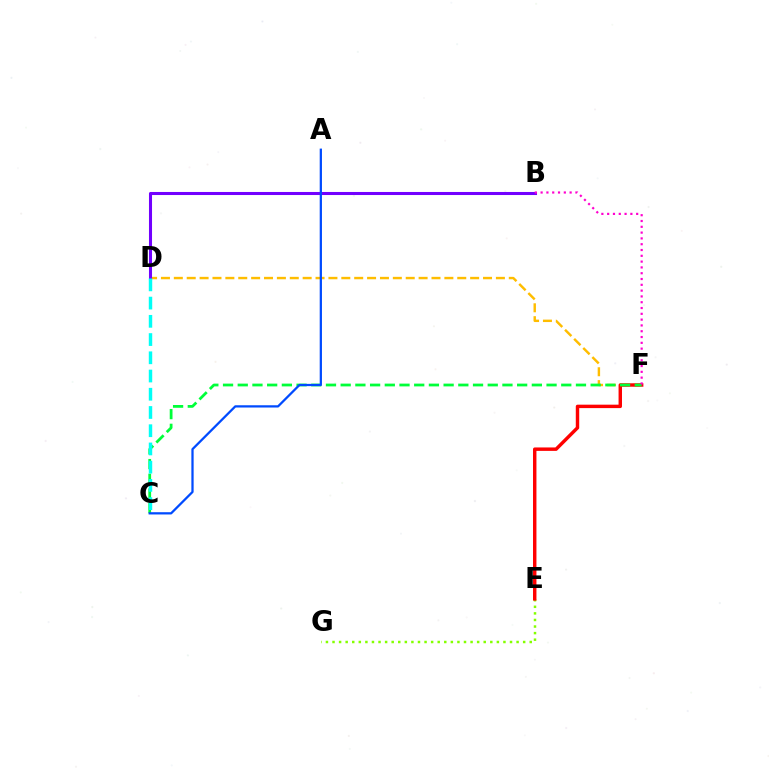{('E', 'G'): [{'color': '#84ff00', 'line_style': 'dotted', 'thickness': 1.79}], ('D', 'F'): [{'color': '#ffbd00', 'line_style': 'dashed', 'thickness': 1.75}], ('E', 'F'): [{'color': '#ff0000', 'line_style': 'solid', 'thickness': 2.47}], ('B', 'D'): [{'color': '#7200ff', 'line_style': 'solid', 'thickness': 2.2}], ('C', 'F'): [{'color': '#00ff39', 'line_style': 'dashed', 'thickness': 2.0}], ('C', 'D'): [{'color': '#00fff6', 'line_style': 'dashed', 'thickness': 2.48}], ('A', 'C'): [{'color': '#004bff', 'line_style': 'solid', 'thickness': 1.63}], ('B', 'F'): [{'color': '#ff00cf', 'line_style': 'dotted', 'thickness': 1.58}]}